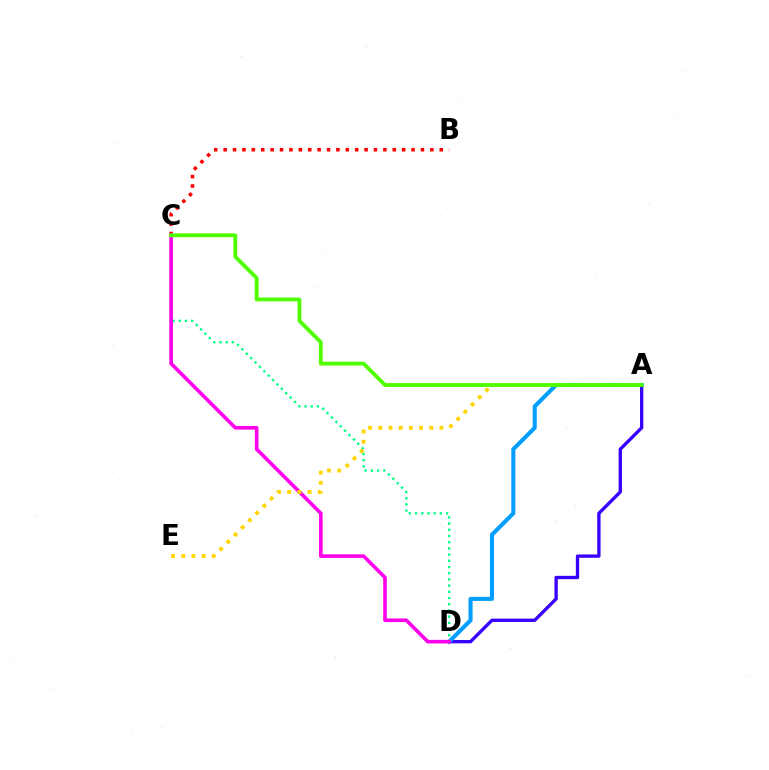{('A', 'D'): [{'color': '#3700ff', 'line_style': 'solid', 'thickness': 2.4}, {'color': '#009eff', 'line_style': 'solid', 'thickness': 2.92}], ('B', 'C'): [{'color': '#ff0000', 'line_style': 'dotted', 'thickness': 2.55}], ('C', 'D'): [{'color': '#00ff86', 'line_style': 'dotted', 'thickness': 1.68}, {'color': '#ff00ed', 'line_style': 'solid', 'thickness': 2.59}], ('A', 'E'): [{'color': '#ffd500', 'line_style': 'dotted', 'thickness': 2.77}], ('A', 'C'): [{'color': '#4fff00', 'line_style': 'solid', 'thickness': 2.75}]}